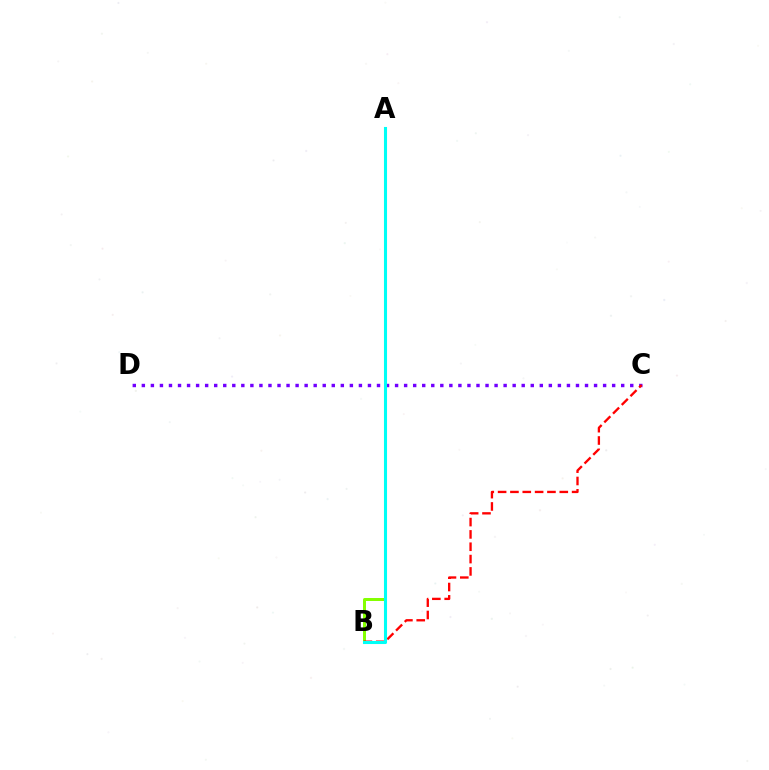{('C', 'D'): [{'color': '#7200ff', 'line_style': 'dotted', 'thickness': 2.46}], ('A', 'B'): [{'color': '#84ff00', 'line_style': 'solid', 'thickness': 2.15}, {'color': '#00fff6', 'line_style': 'solid', 'thickness': 2.22}], ('B', 'C'): [{'color': '#ff0000', 'line_style': 'dashed', 'thickness': 1.68}]}